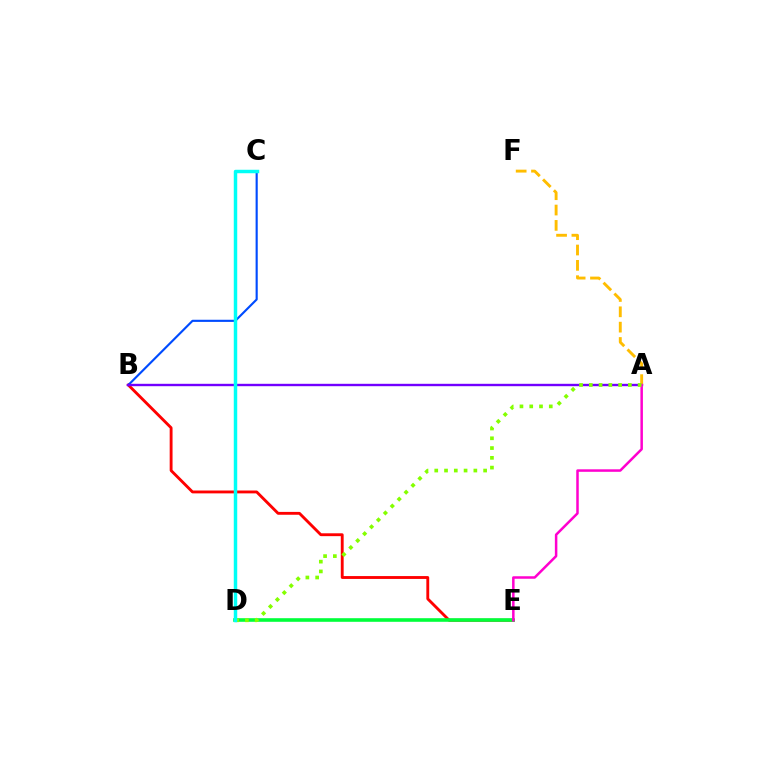{('B', 'E'): [{'color': '#ff0000', 'line_style': 'solid', 'thickness': 2.06}], ('B', 'C'): [{'color': '#004bff', 'line_style': 'solid', 'thickness': 1.54}], ('A', 'B'): [{'color': '#7200ff', 'line_style': 'solid', 'thickness': 1.72}], ('A', 'F'): [{'color': '#ffbd00', 'line_style': 'dashed', 'thickness': 2.08}], ('D', 'E'): [{'color': '#00ff39', 'line_style': 'solid', 'thickness': 2.59}], ('A', 'E'): [{'color': '#ff00cf', 'line_style': 'solid', 'thickness': 1.8}], ('A', 'D'): [{'color': '#84ff00', 'line_style': 'dotted', 'thickness': 2.66}], ('C', 'D'): [{'color': '#00fff6', 'line_style': 'solid', 'thickness': 2.49}]}